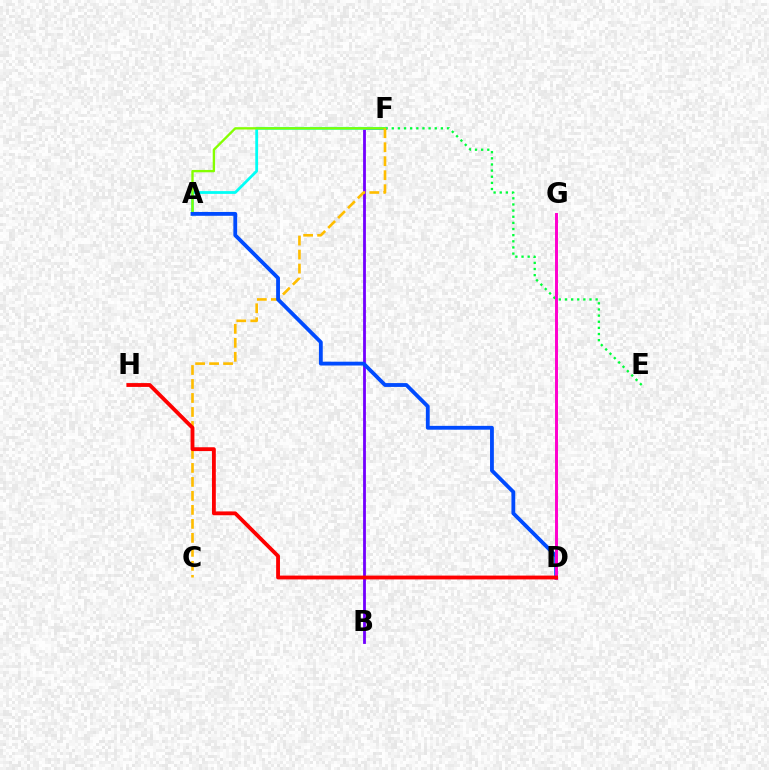{('B', 'F'): [{'color': '#7200ff', 'line_style': 'solid', 'thickness': 2.02}], ('E', 'F'): [{'color': '#00ff39', 'line_style': 'dotted', 'thickness': 1.67}], ('A', 'F'): [{'color': '#00fff6', 'line_style': 'solid', 'thickness': 2.0}, {'color': '#84ff00', 'line_style': 'solid', 'thickness': 1.69}], ('C', 'F'): [{'color': '#ffbd00', 'line_style': 'dashed', 'thickness': 1.9}], ('A', 'D'): [{'color': '#004bff', 'line_style': 'solid', 'thickness': 2.75}], ('D', 'G'): [{'color': '#ff00cf', 'line_style': 'solid', 'thickness': 2.13}], ('D', 'H'): [{'color': '#ff0000', 'line_style': 'solid', 'thickness': 2.76}]}